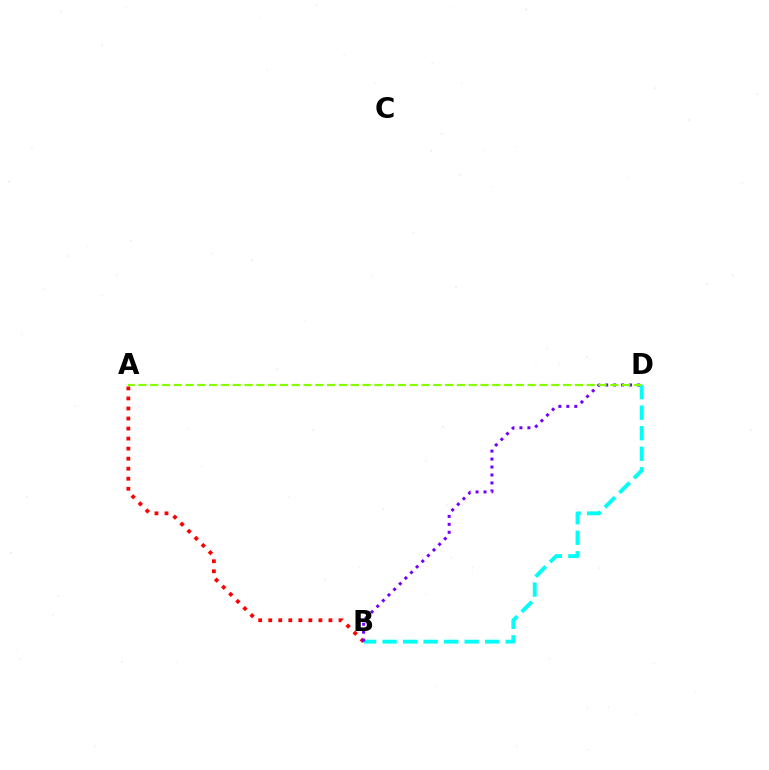{('A', 'B'): [{'color': '#ff0000', 'line_style': 'dotted', 'thickness': 2.73}], ('B', 'D'): [{'color': '#00fff6', 'line_style': 'dashed', 'thickness': 2.79}, {'color': '#7200ff', 'line_style': 'dotted', 'thickness': 2.16}], ('A', 'D'): [{'color': '#84ff00', 'line_style': 'dashed', 'thickness': 1.6}]}